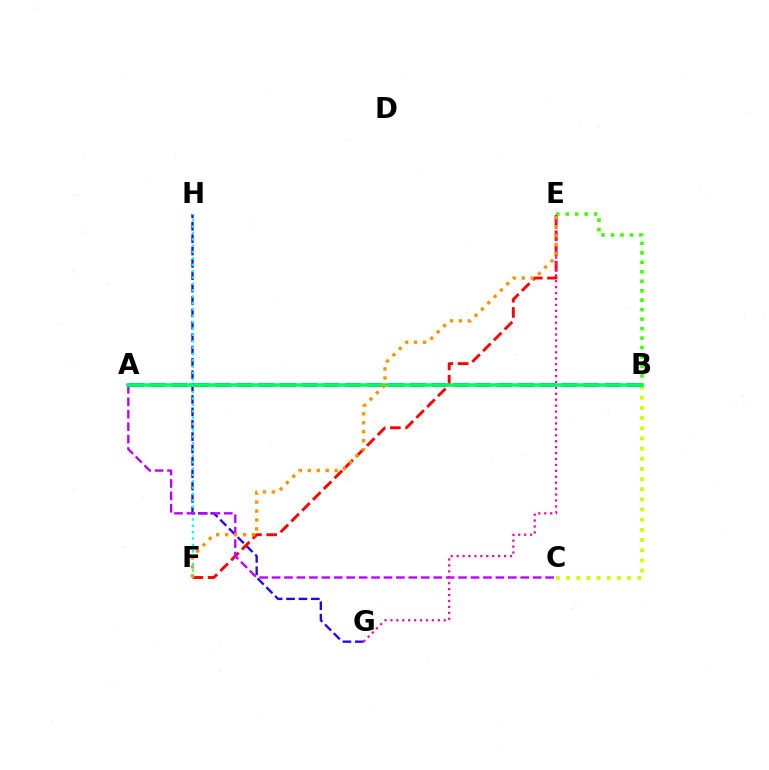{('G', 'H'): [{'color': '#2500ff', 'line_style': 'dashed', 'thickness': 1.68}], ('E', 'F'): [{'color': '#ff0000', 'line_style': 'dashed', 'thickness': 2.07}, {'color': '#ff9400', 'line_style': 'dotted', 'thickness': 2.43}], ('B', 'E'): [{'color': '#3dff00', 'line_style': 'dotted', 'thickness': 2.57}], ('F', 'H'): [{'color': '#00fff6', 'line_style': 'dotted', 'thickness': 1.73}], ('B', 'C'): [{'color': '#d1ff00', 'line_style': 'dotted', 'thickness': 2.76}], ('A', 'C'): [{'color': '#b900ff', 'line_style': 'dashed', 'thickness': 1.69}], ('E', 'G'): [{'color': '#ff00ac', 'line_style': 'dotted', 'thickness': 1.61}], ('A', 'B'): [{'color': '#0074ff', 'line_style': 'dashed', 'thickness': 2.94}, {'color': '#00ff5c', 'line_style': 'solid', 'thickness': 2.56}]}